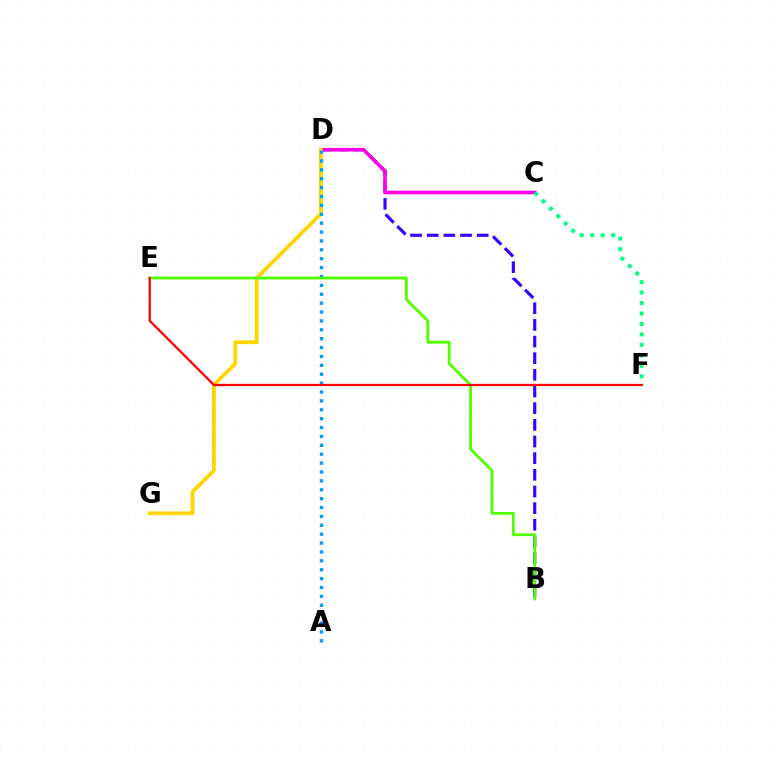{('B', 'D'): [{'color': '#3700ff', 'line_style': 'dashed', 'thickness': 2.26}], ('C', 'D'): [{'color': '#ff00ed', 'line_style': 'solid', 'thickness': 2.56}], ('C', 'F'): [{'color': '#00ff86', 'line_style': 'dotted', 'thickness': 2.84}], ('D', 'G'): [{'color': '#ffd500', 'line_style': 'solid', 'thickness': 2.71}], ('A', 'D'): [{'color': '#009eff', 'line_style': 'dotted', 'thickness': 2.41}], ('B', 'E'): [{'color': '#4fff00', 'line_style': 'solid', 'thickness': 1.99}], ('E', 'F'): [{'color': '#ff0000', 'line_style': 'solid', 'thickness': 1.63}]}